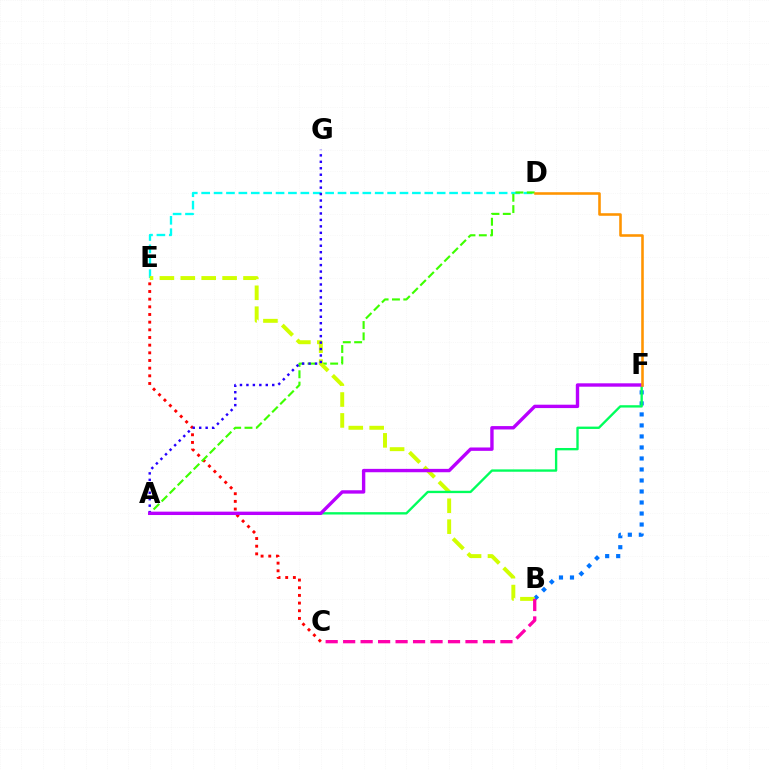{('C', 'E'): [{'color': '#ff0000', 'line_style': 'dotted', 'thickness': 2.08}], ('B', 'F'): [{'color': '#0074ff', 'line_style': 'dotted', 'thickness': 2.99}], ('D', 'E'): [{'color': '#00fff6', 'line_style': 'dashed', 'thickness': 1.68}], ('A', 'D'): [{'color': '#3dff00', 'line_style': 'dashed', 'thickness': 1.54}], ('B', 'E'): [{'color': '#d1ff00', 'line_style': 'dashed', 'thickness': 2.84}], ('A', 'G'): [{'color': '#2500ff', 'line_style': 'dotted', 'thickness': 1.75}], ('A', 'F'): [{'color': '#00ff5c', 'line_style': 'solid', 'thickness': 1.69}, {'color': '#b900ff', 'line_style': 'solid', 'thickness': 2.43}], ('B', 'C'): [{'color': '#ff00ac', 'line_style': 'dashed', 'thickness': 2.37}], ('D', 'F'): [{'color': '#ff9400', 'line_style': 'solid', 'thickness': 1.85}]}